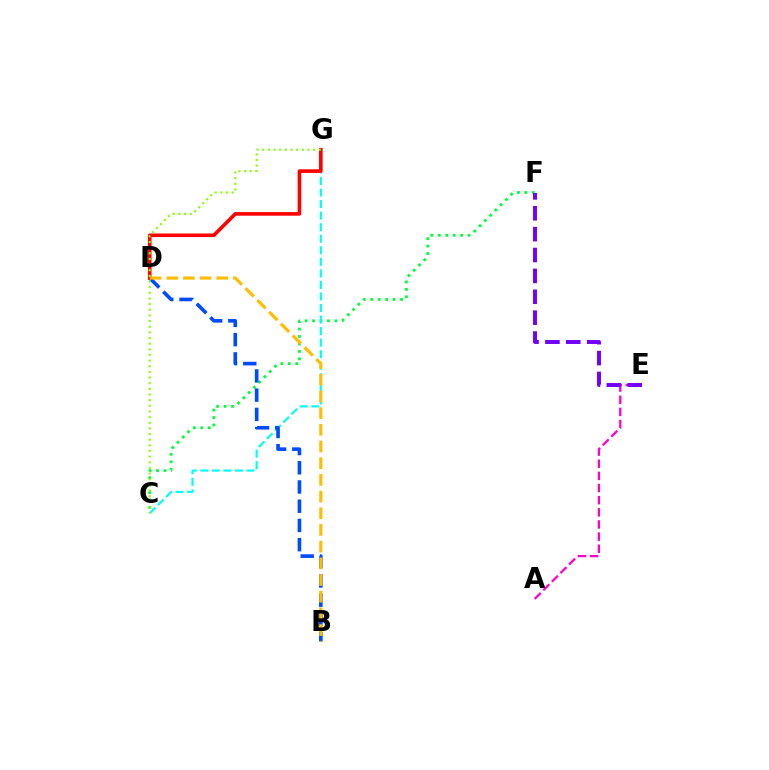{('A', 'E'): [{'color': '#ff00cf', 'line_style': 'dashed', 'thickness': 1.65}], ('C', 'F'): [{'color': '#00ff39', 'line_style': 'dotted', 'thickness': 2.02}], ('C', 'G'): [{'color': '#00fff6', 'line_style': 'dashed', 'thickness': 1.57}, {'color': '#84ff00', 'line_style': 'dotted', 'thickness': 1.53}], ('B', 'D'): [{'color': '#004bff', 'line_style': 'dashed', 'thickness': 2.61}, {'color': '#ffbd00', 'line_style': 'dashed', 'thickness': 2.27}], ('D', 'G'): [{'color': '#ff0000', 'line_style': 'solid', 'thickness': 2.6}], ('E', 'F'): [{'color': '#7200ff', 'line_style': 'dashed', 'thickness': 2.84}]}